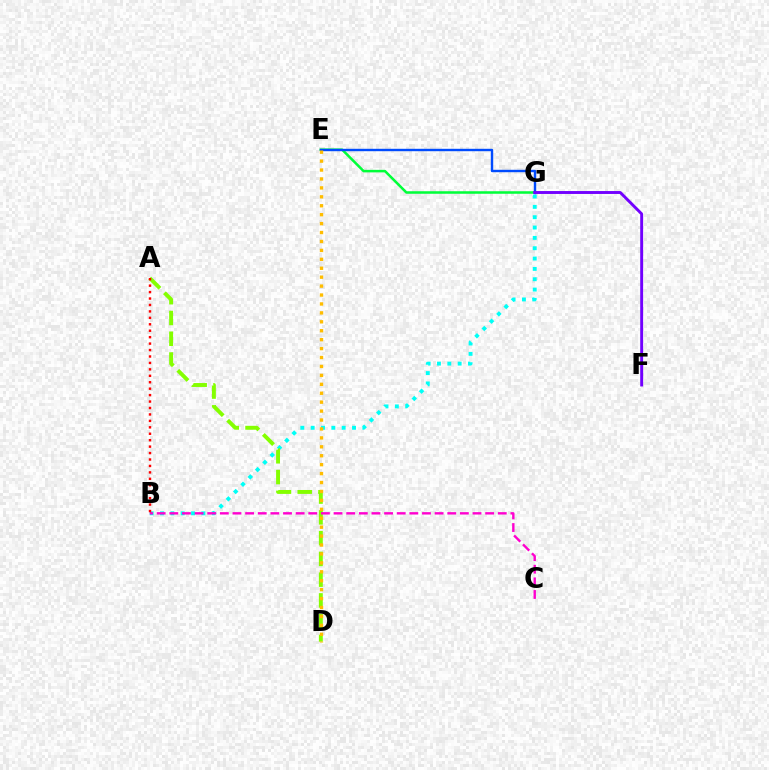{('E', 'G'): [{'color': '#00ff39', 'line_style': 'solid', 'thickness': 1.82}, {'color': '#004bff', 'line_style': 'solid', 'thickness': 1.73}], ('B', 'G'): [{'color': '#00fff6', 'line_style': 'dotted', 'thickness': 2.81}], ('A', 'D'): [{'color': '#84ff00', 'line_style': 'dashed', 'thickness': 2.82}], ('B', 'C'): [{'color': '#ff00cf', 'line_style': 'dashed', 'thickness': 1.72}], ('F', 'G'): [{'color': '#7200ff', 'line_style': 'solid', 'thickness': 2.09}], ('A', 'B'): [{'color': '#ff0000', 'line_style': 'dotted', 'thickness': 1.75}], ('D', 'E'): [{'color': '#ffbd00', 'line_style': 'dotted', 'thickness': 2.43}]}